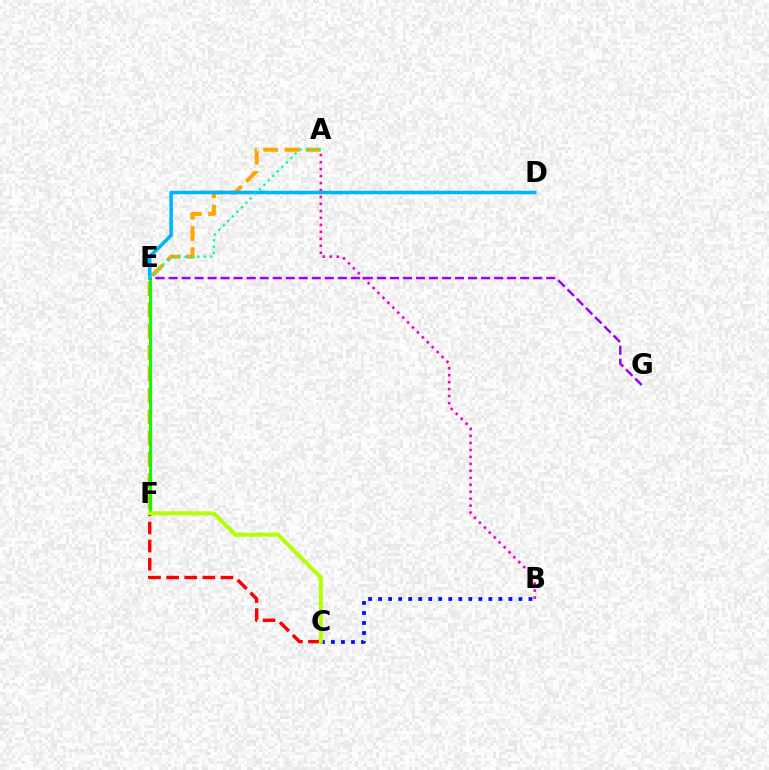{('B', 'C'): [{'color': '#0010ff', 'line_style': 'dotted', 'thickness': 2.72}], ('A', 'F'): [{'color': '#ffa500', 'line_style': 'dashed', 'thickness': 2.9}], ('A', 'B'): [{'color': '#ff00bd', 'line_style': 'dotted', 'thickness': 1.89}], ('C', 'F'): [{'color': '#ff0000', 'line_style': 'dashed', 'thickness': 2.46}, {'color': '#b3ff00', 'line_style': 'solid', 'thickness': 2.87}], ('E', 'F'): [{'color': '#08ff00', 'line_style': 'solid', 'thickness': 2.15}], ('E', 'G'): [{'color': '#9b00ff', 'line_style': 'dashed', 'thickness': 1.77}], ('D', 'E'): [{'color': '#00b5ff', 'line_style': 'solid', 'thickness': 2.55}], ('A', 'E'): [{'color': '#00ff9d', 'line_style': 'dotted', 'thickness': 1.73}]}